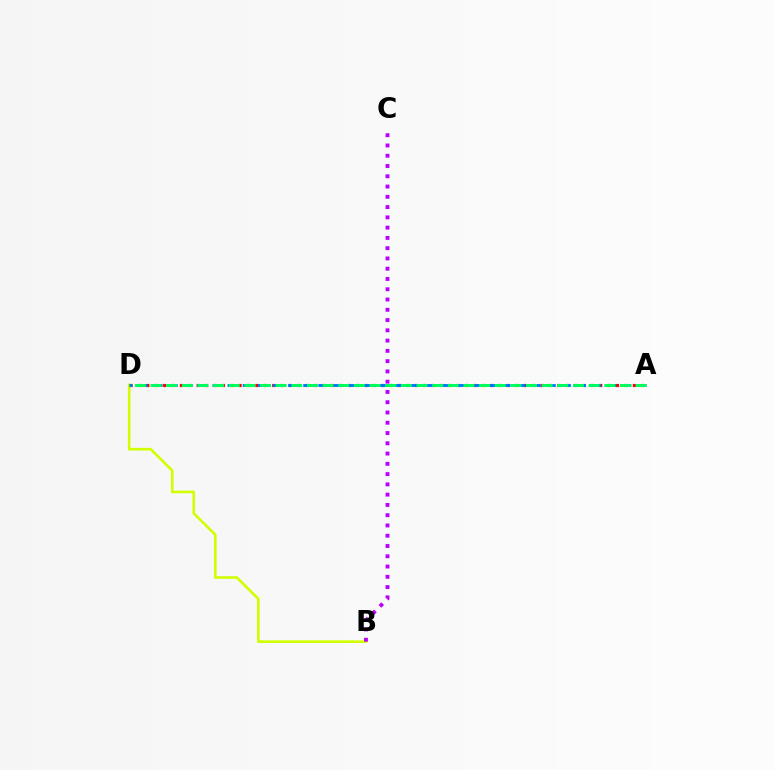{('B', 'D'): [{'color': '#d1ff00', 'line_style': 'solid', 'thickness': 1.89}], ('A', 'D'): [{'color': '#ff0000', 'line_style': 'dotted', 'thickness': 2.28}, {'color': '#0074ff', 'line_style': 'dashed', 'thickness': 2.05}, {'color': '#00ff5c', 'line_style': 'dashed', 'thickness': 2.13}], ('B', 'C'): [{'color': '#b900ff', 'line_style': 'dotted', 'thickness': 2.79}]}